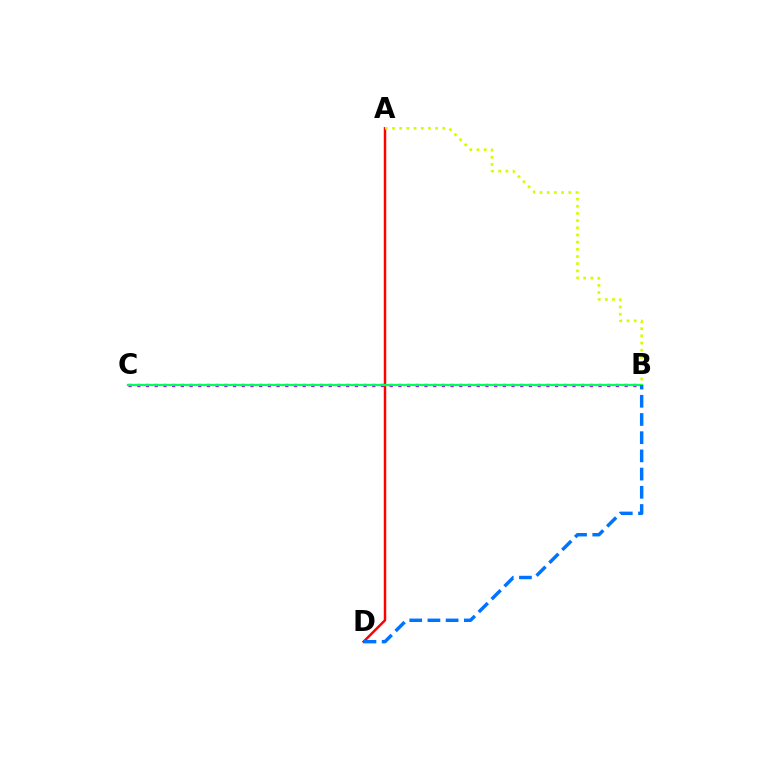{('B', 'C'): [{'color': '#b900ff', 'line_style': 'dotted', 'thickness': 2.36}, {'color': '#00ff5c', 'line_style': 'solid', 'thickness': 1.62}], ('A', 'D'): [{'color': '#ff0000', 'line_style': 'solid', 'thickness': 1.77}], ('A', 'B'): [{'color': '#d1ff00', 'line_style': 'dotted', 'thickness': 1.95}], ('B', 'D'): [{'color': '#0074ff', 'line_style': 'dashed', 'thickness': 2.47}]}